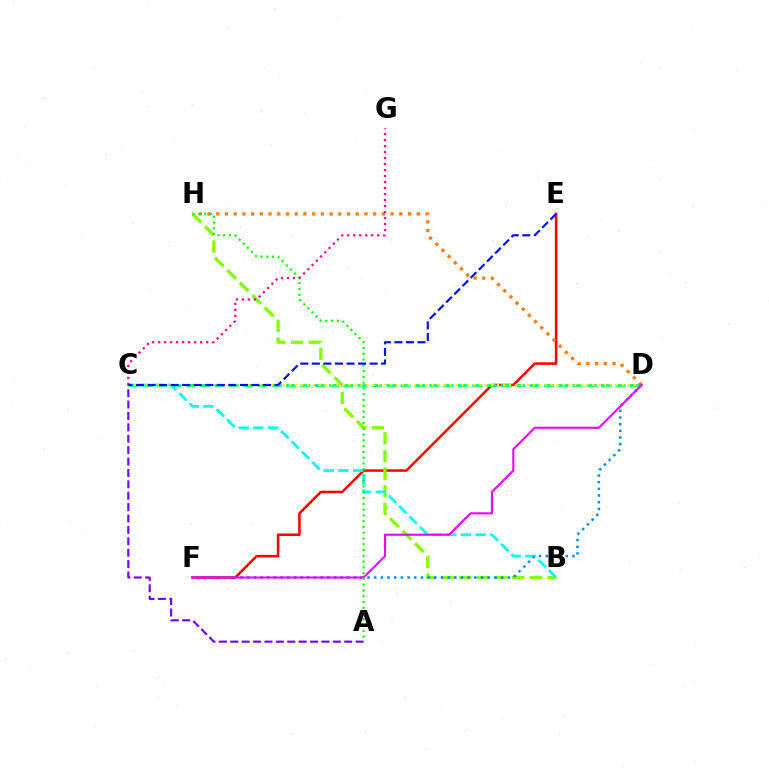{('A', 'C'): [{'color': '#7200ff', 'line_style': 'dashed', 'thickness': 1.55}], ('E', 'F'): [{'color': '#ff0000', 'line_style': 'solid', 'thickness': 1.81}], ('B', 'H'): [{'color': '#84ff00', 'line_style': 'dashed', 'thickness': 2.4}], ('C', 'D'): [{'color': '#00ff74', 'line_style': 'dashed', 'thickness': 1.95}, {'color': '#fcf500', 'line_style': 'dotted', 'thickness': 1.62}], ('B', 'C'): [{'color': '#00fff6', 'line_style': 'dashed', 'thickness': 2.0}], ('D', 'H'): [{'color': '#ff7c00', 'line_style': 'dotted', 'thickness': 2.37}], ('D', 'F'): [{'color': '#008cff', 'line_style': 'dotted', 'thickness': 1.82}, {'color': '#ee00ff', 'line_style': 'solid', 'thickness': 1.52}], ('A', 'H'): [{'color': '#08ff00', 'line_style': 'dotted', 'thickness': 1.57}], ('C', 'G'): [{'color': '#ff0094', 'line_style': 'dotted', 'thickness': 1.63}], ('C', 'E'): [{'color': '#0010ff', 'line_style': 'dashed', 'thickness': 1.57}]}